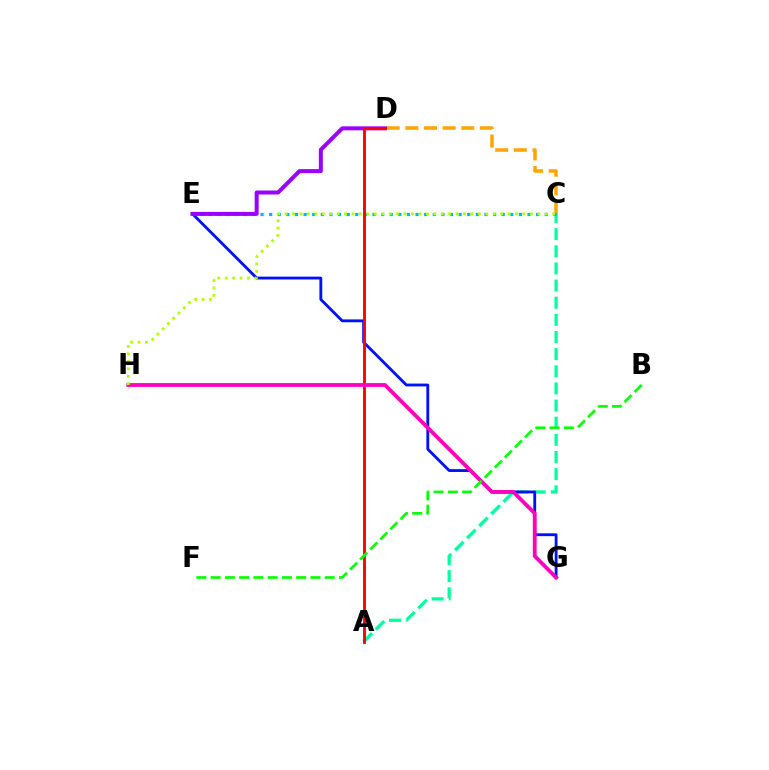{('A', 'C'): [{'color': '#00ff9d', 'line_style': 'dashed', 'thickness': 2.33}], ('C', 'D'): [{'color': '#ffa500', 'line_style': 'dashed', 'thickness': 2.53}], ('E', 'G'): [{'color': '#0010ff', 'line_style': 'solid', 'thickness': 2.04}], ('C', 'E'): [{'color': '#00b5ff', 'line_style': 'dotted', 'thickness': 2.34}], ('D', 'E'): [{'color': '#9b00ff', 'line_style': 'solid', 'thickness': 2.88}], ('A', 'D'): [{'color': '#ff0000', 'line_style': 'solid', 'thickness': 2.06}], ('G', 'H'): [{'color': '#ff00bd', 'line_style': 'solid', 'thickness': 2.74}], ('B', 'F'): [{'color': '#08ff00', 'line_style': 'dashed', 'thickness': 1.94}], ('C', 'H'): [{'color': '#b3ff00', 'line_style': 'dotted', 'thickness': 2.02}]}